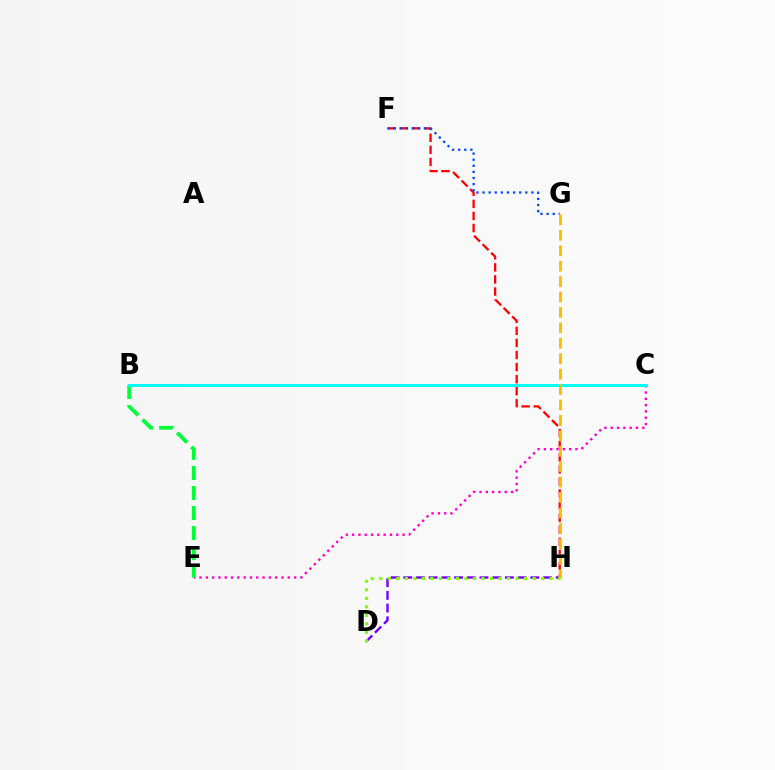{('D', 'H'): [{'color': '#7200ff', 'line_style': 'dashed', 'thickness': 1.73}, {'color': '#84ff00', 'line_style': 'dotted', 'thickness': 2.31}], ('F', 'H'): [{'color': '#ff0000', 'line_style': 'dashed', 'thickness': 1.64}], ('C', 'E'): [{'color': '#ff00cf', 'line_style': 'dotted', 'thickness': 1.71}], ('B', 'E'): [{'color': '#00ff39', 'line_style': 'dashed', 'thickness': 2.73}], ('F', 'G'): [{'color': '#004bff', 'line_style': 'dotted', 'thickness': 1.66}], ('B', 'C'): [{'color': '#00fff6', 'line_style': 'solid', 'thickness': 2.13}], ('G', 'H'): [{'color': '#ffbd00', 'line_style': 'dashed', 'thickness': 2.1}]}